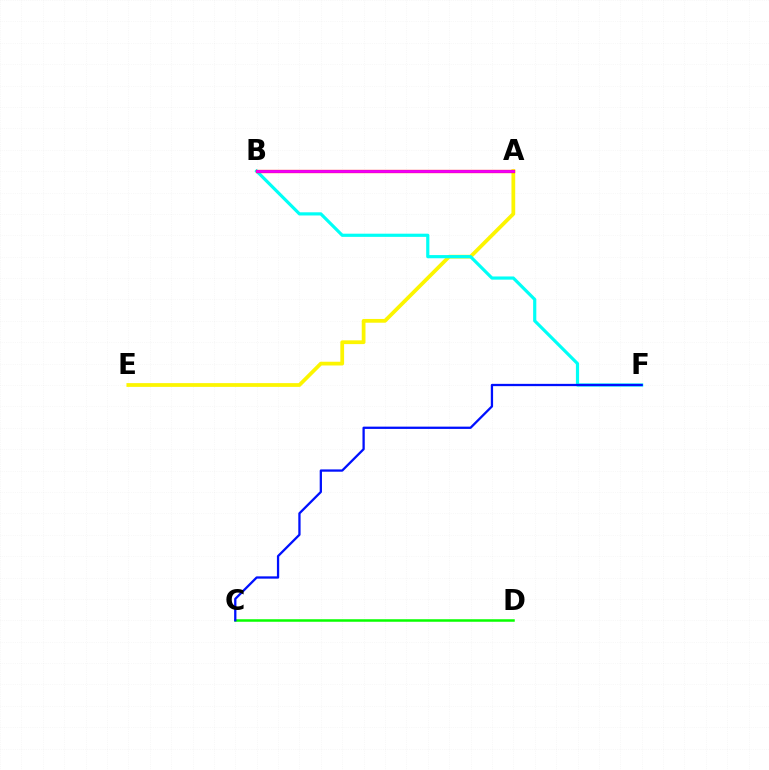{('C', 'D'): [{'color': '#08ff00', 'line_style': 'solid', 'thickness': 1.8}], ('A', 'E'): [{'color': '#fcf500', 'line_style': 'solid', 'thickness': 2.7}], ('B', 'F'): [{'color': '#00fff6', 'line_style': 'solid', 'thickness': 2.29}], ('C', 'F'): [{'color': '#0010ff', 'line_style': 'solid', 'thickness': 1.65}], ('A', 'B'): [{'color': '#ff0000', 'line_style': 'solid', 'thickness': 2.37}, {'color': '#ee00ff', 'line_style': 'solid', 'thickness': 1.98}]}